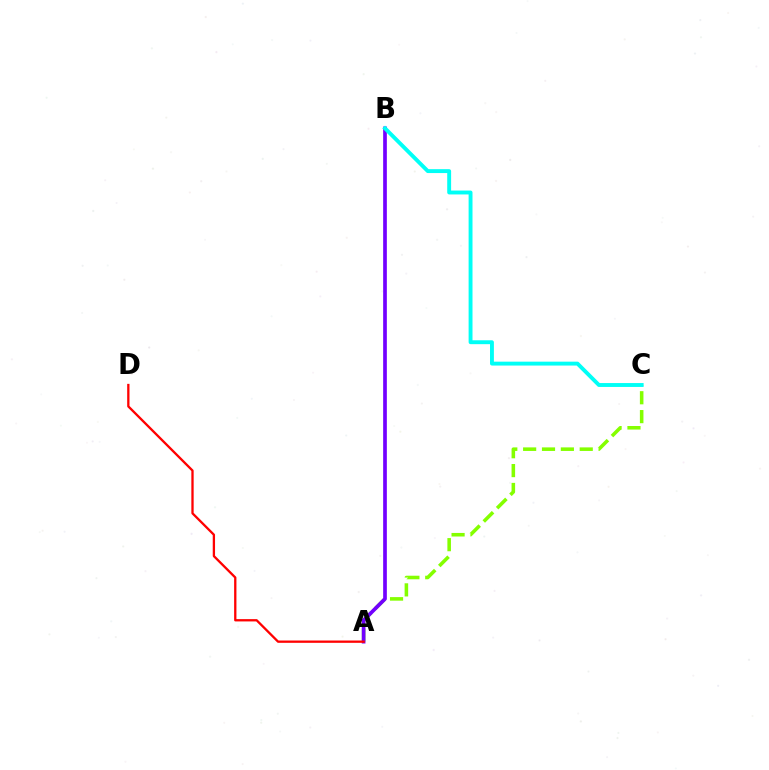{('A', 'C'): [{'color': '#84ff00', 'line_style': 'dashed', 'thickness': 2.56}], ('A', 'B'): [{'color': '#7200ff', 'line_style': 'solid', 'thickness': 2.65}], ('A', 'D'): [{'color': '#ff0000', 'line_style': 'solid', 'thickness': 1.66}], ('B', 'C'): [{'color': '#00fff6', 'line_style': 'solid', 'thickness': 2.8}]}